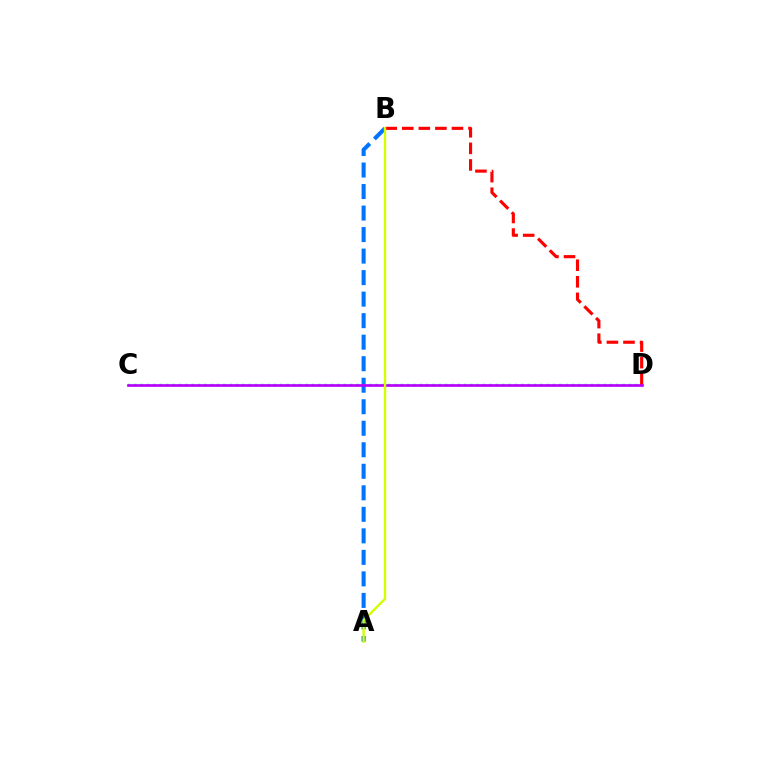{('C', 'D'): [{'color': '#00ff5c', 'line_style': 'dotted', 'thickness': 1.72}, {'color': '#b900ff', 'line_style': 'solid', 'thickness': 1.92}], ('B', 'D'): [{'color': '#ff0000', 'line_style': 'dashed', 'thickness': 2.25}], ('A', 'B'): [{'color': '#0074ff', 'line_style': 'dashed', 'thickness': 2.92}, {'color': '#d1ff00', 'line_style': 'solid', 'thickness': 1.72}]}